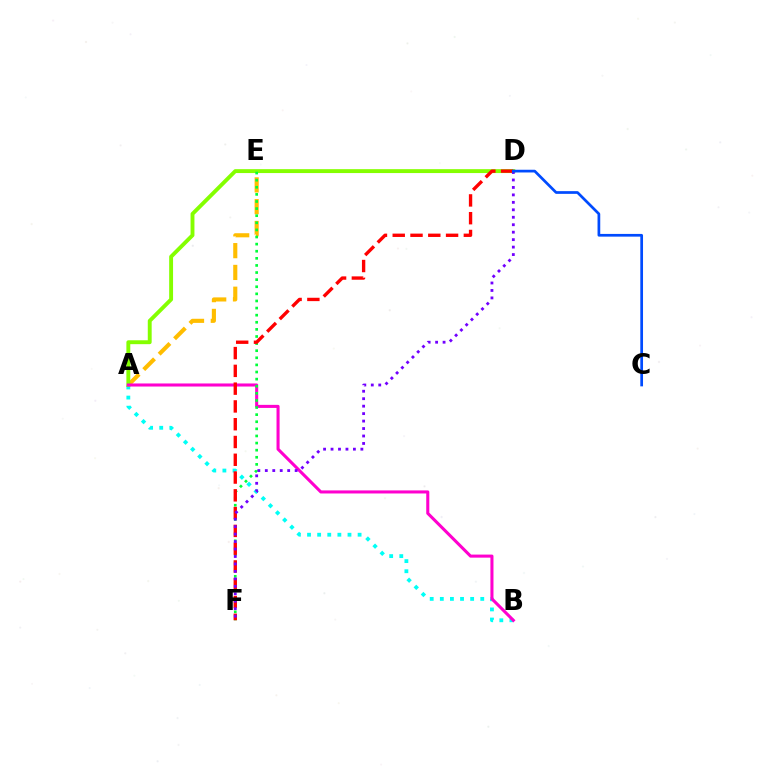{('A', 'E'): [{'color': '#ffbd00', 'line_style': 'dashed', 'thickness': 2.96}], ('A', 'B'): [{'color': '#00fff6', 'line_style': 'dotted', 'thickness': 2.75}, {'color': '#ff00cf', 'line_style': 'solid', 'thickness': 2.2}], ('A', 'D'): [{'color': '#84ff00', 'line_style': 'solid', 'thickness': 2.8}], ('E', 'F'): [{'color': '#00ff39', 'line_style': 'dotted', 'thickness': 1.93}], ('D', 'F'): [{'color': '#ff0000', 'line_style': 'dashed', 'thickness': 2.42}, {'color': '#7200ff', 'line_style': 'dotted', 'thickness': 2.03}], ('C', 'D'): [{'color': '#004bff', 'line_style': 'solid', 'thickness': 1.95}]}